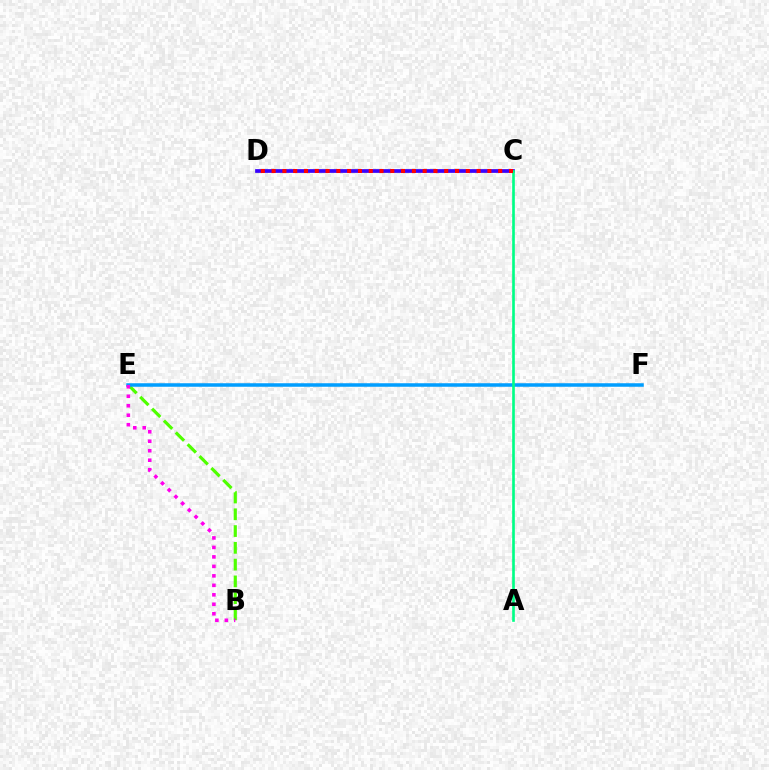{('B', 'E'): [{'color': '#4fff00', 'line_style': 'dashed', 'thickness': 2.28}, {'color': '#ff00ed', 'line_style': 'dotted', 'thickness': 2.58}], ('E', 'F'): [{'color': '#009eff', 'line_style': 'solid', 'thickness': 2.53}], ('C', 'D'): [{'color': '#ffd500', 'line_style': 'solid', 'thickness': 1.68}, {'color': '#3700ff', 'line_style': 'solid', 'thickness': 2.67}, {'color': '#ff0000', 'line_style': 'dotted', 'thickness': 2.93}], ('A', 'C'): [{'color': '#00ff86', 'line_style': 'solid', 'thickness': 1.91}]}